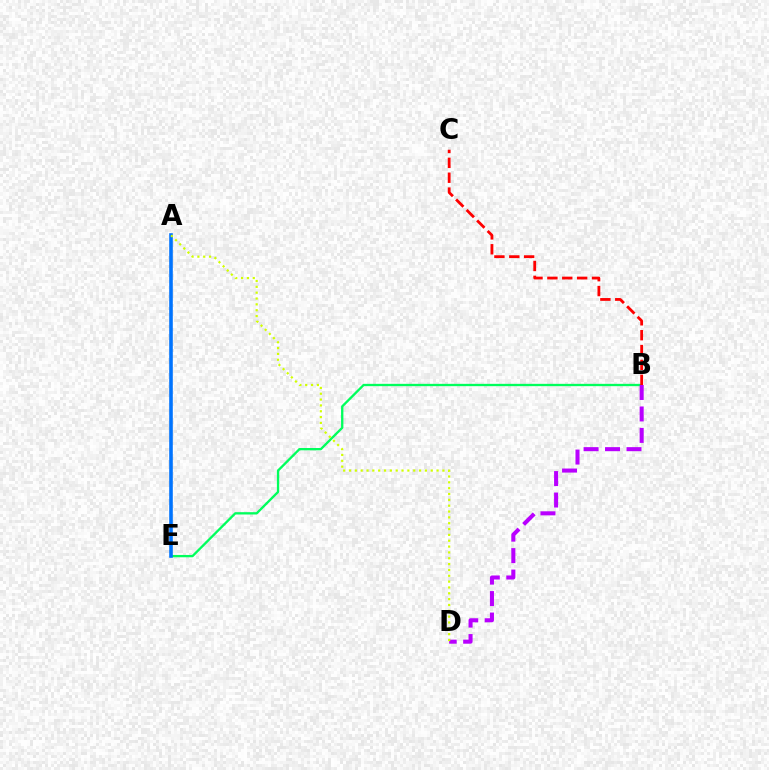{('B', 'E'): [{'color': '#00ff5c', 'line_style': 'solid', 'thickness': 1.67}], ('B', 'D'): [{'color': '#b900ff', 'line_style': 'dashed', 'thickness': 2.91}], ('A', 'E'): [{'color': '#0074ff', 'line_style': 'solid', 'thickness': 2.59}], ('B', 'C'): [{'color': '#ff0000', 'line_style': 'dashed', 'thickness': 2.02}], ('A', 'D'): [{'color': '#d1ff00', 'line_style': 'dotted', 'thickness': 1.59}]}